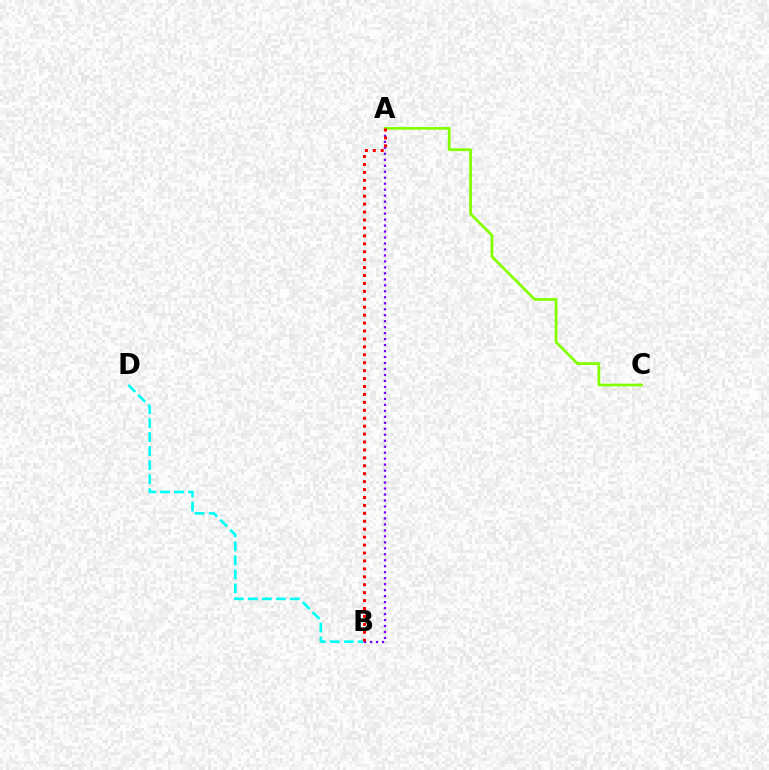{('A', 'B'): [{'color': '#7200ff', 'line_style': 'dotted', 'thickness': 1.62}, {'color': '#ff0000', 'line_style': 'dotted', 'thickness': 2.15}], ('A', 'C'): [{'color': '#84ff00', 'line_style': 'solid', 'thickness': 1.99}], ('B', 'D'): [{'color': '#00fff6', 'line_style': 'dashed', 'thickness': 1.9}]}